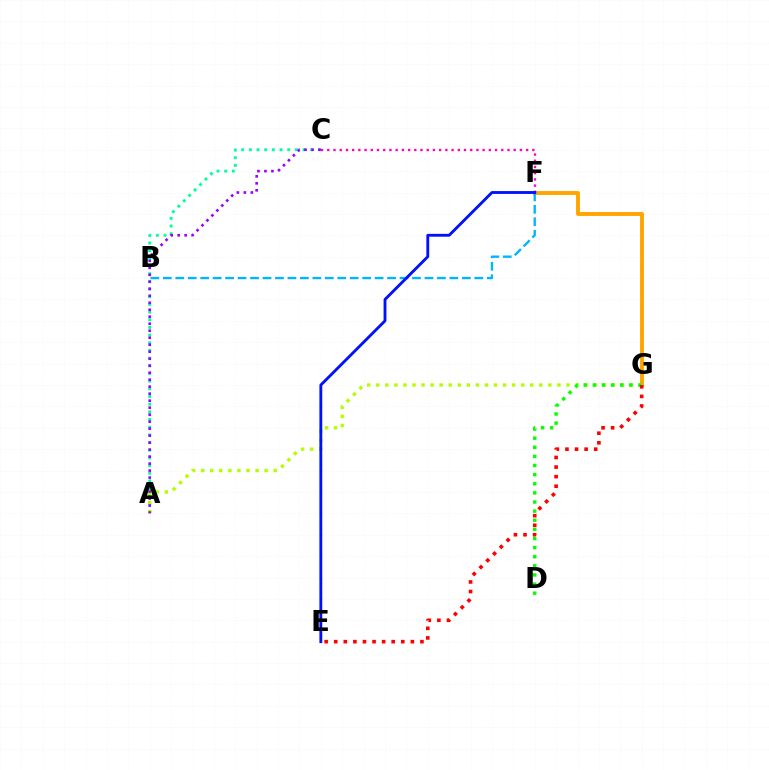{('F', 'G'): [{'color': '#ffa500', 'line_style': 'solid', 'thickness': 2.81}], ('A', 'C'): [{'color': '#00ff9d', 'line_style': 'dotted', 'thickness': 2.09}, {'color': '#9b00ff', 'line_style': 'dotted', 'thickness': 1.9}], ('A', 'G'): [{'color': '#b3ff00', 'line_style': 'dotted', 'thickness': 2.46}], ('B', 'F'): [{'color': '#00b5ff', 'line_style': 'dashed', 'thickness': 1.69}], ('D', 'G'): [{'color': '#08ff00', 'line_style': 'dotted', 'thickness': 2.48}], ('C', 'F'): [{'color': '#ff00bd', 'line_style': 'dotted', 'thickness': 1.69}], ('E', 'G'): [{'color': '#ff0000', 'line_style': 'dotted', 'thickness': 2.6}], ('E', 'F'): [{'color': '#0010ff', 'line_style': 'solid', 'thickness': 2.05}]}